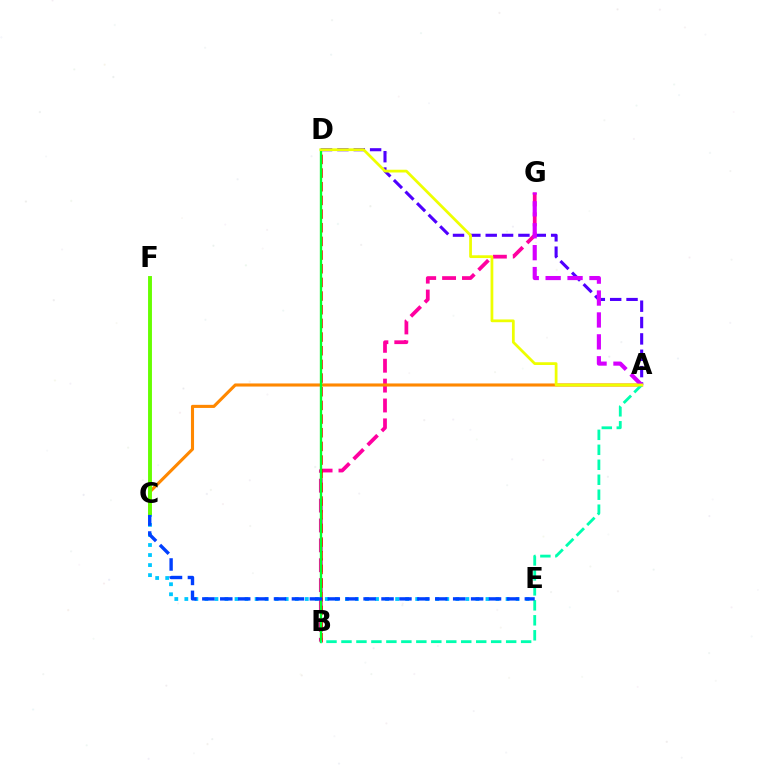{('A', 'D'): [{'color': '#4f00ff', 'line_style': 'dashed', 'thickness': 2.22}, {'color': '#eeff00', 'line_style': 'solid', 'thickness': 1.98}], ('B', 'G'): [{'color': '#ff00a0', 'line_style': 'dashed', 'thickness': 2.7}], ('A', 'C'): [{'color': '#ff8800', 'line_style': 'solid', 'thickness': 2.23}], ('C', 'E'): [{'color': '#00c7ff', 'line_style': 'dotted', 'thickness': 2.73}, {'color': '#003fff', 'line_style': 'dashed', 'thickness': 2.43}], ('B', 'D'): [{'color': '#ff0000', 'line_style': 'dashed', 'thickness': 1.86}, {'color': '#00ff27', 'line_style': 'solid', 'thickness': 1.69}], ('A', 'B'): [{'color': '#00ffaf', 'line_style': 'dashed', 'thickness': 2.03}], ('A', 'G'): [{'color': '#d600ff', 'line_style': 'dashed', 'thickness': 2.98}], ('C', 'F'): [{'color': '#66ff00', 'line_style': 'solid', 'thickness': 2.81}]}